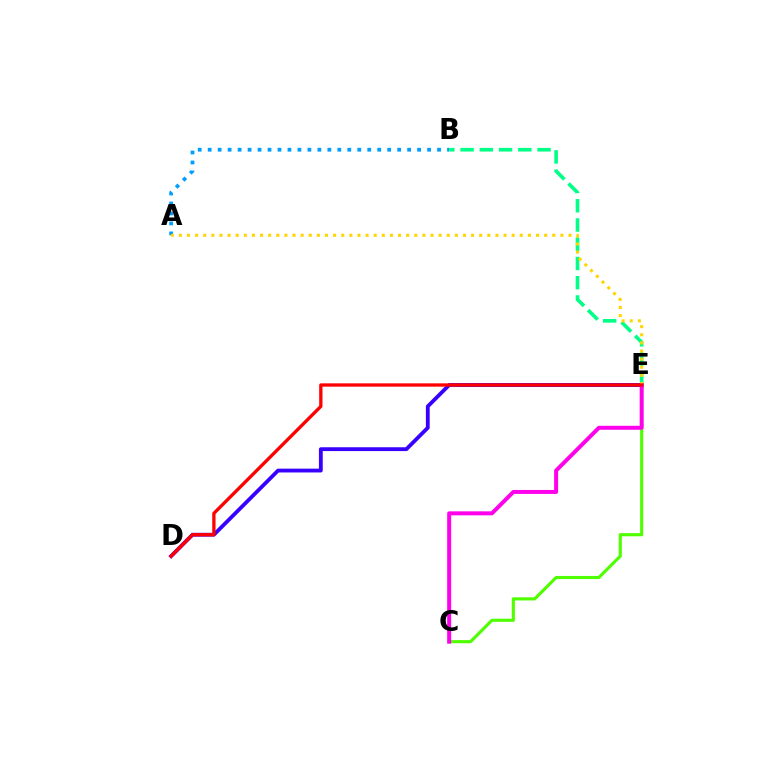{('A', 'B'): [{'color': '#009eff', 'line_style': 'dotted', 'thickness': 2.71}], ('B', 'E'): [{'color': '#00ff86', 'line_style': 'dashed', 'thickness': 2.61}], ('C', 'E'): [{'color': '#4fff00', 'line_style': 'solid', 'thickness': 2.24}, {'color': '#ff00ed', 'line_style': 'solid', 'thickness': 2.86}], ('D', 'E'): [{'color': '#3700ff', 'line_style': 'solid', 'thickness': 2.75}, {'color': '#ff0000', 'line_style': 'solid', 'thickness': 2.38}], ('A', 'E'): [{'color': '#ffd500', 'line_style': 'dotted', 'thickness': 2.21}]}